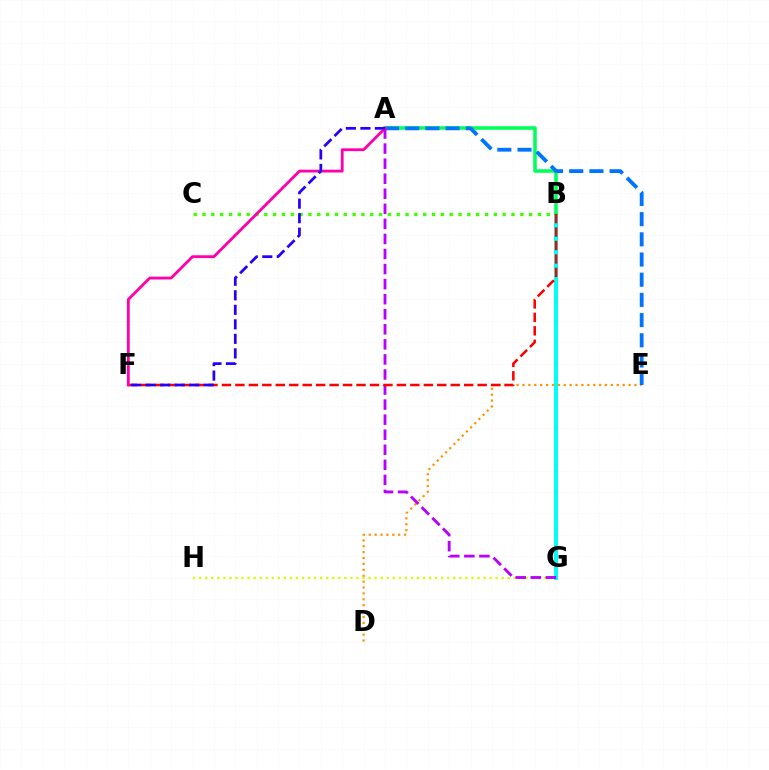{('G', 'H'): [{'color': '#d1ff00', 'line_style': 'dotted', 'thickness': 1.64}], ('D', 'E'): [{'color': '#ff9400', 'line_style': 'dotted', 'thickness': 1.6}], ('B', 'G'): [{'color': '#00fff6', 'line_style': 'solid', 'thickness': 2.87}], ('A', 'B'): [{'color': '#00ff5c', 'line_style': 'solid', 'thickness': 2.57}], ('A', 'E'): [{'color': '#0074ff', 'line_style': 'dashed', 'thickness': 2.74}], ('B', 'C'): [{'color': '#3dff00', 'line_style': 'dotted', 'thickness': 2.4}], ('A', 'G'): [{'color': '#b900ff', 'line_style': 'dashed', 'thickness': 2.05}], ('B', 'F'): [{'color': '#ff0000', 'line_style': 'dashed', 'thickness': 1.83}], ('A', 'F'): [{'color': '#ff00ac', 'line_style': 'solid', 'thickness': 2.02}, {'color': '#2500ff', 'line_style': 'dashed', 'thickness': 1.97}]}